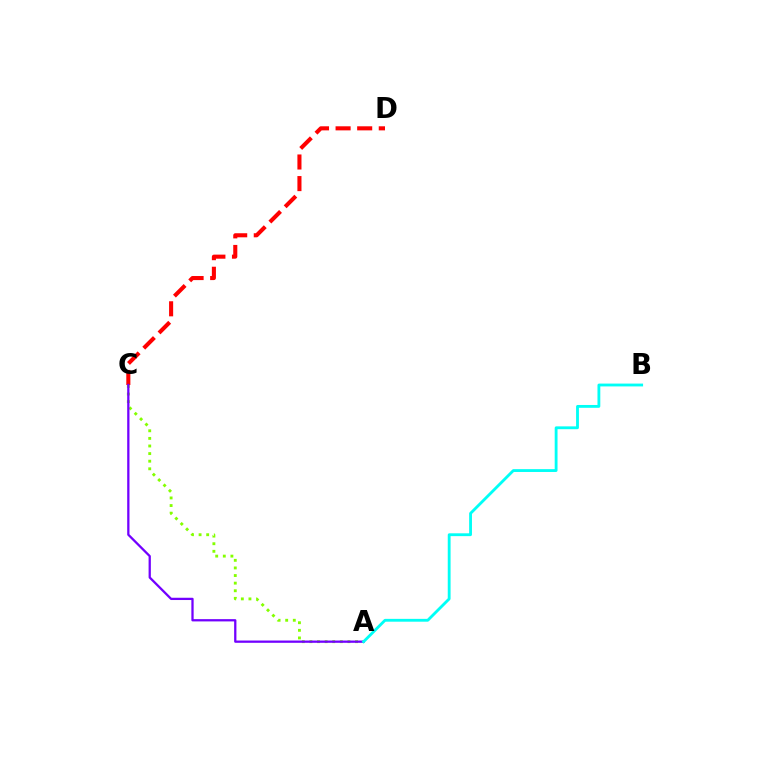{('A', 'C'): [{'color': '#84ff00', 'line_style': 'dotted', 'thickness': 2.07}, {'color': '#7200ff', 'line_style': 'solid', 'thickness': 1.64}], ('C', 'D'): [{'color': '#ff0000', 'line_style': 'dashed', 'thickness': 2.93}], ('A', 'B'): [{'color': '#00fff6', 'line_style': 'solid', 'thickness': 2.04}]}